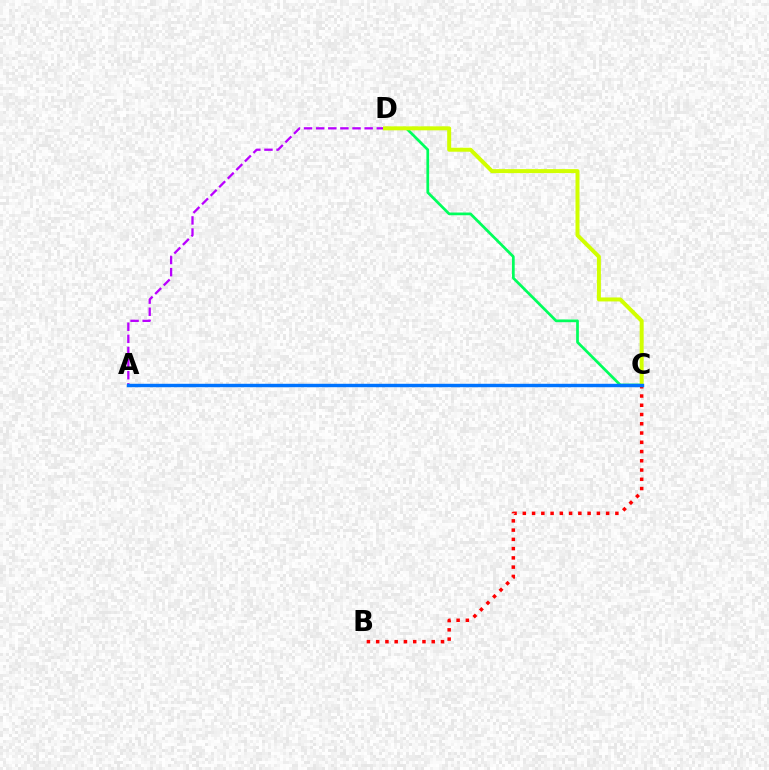{('C', 'D'): [{'color': '#00ff5c', 'line_style': 'solid', 'thickness': 1.96}, {'color': '#d1ff00', 'line_style': 'solid', 'thickness': 2.87}], ('A', 'D'): [{'color': '#b900ff', 'line_style': 'dashed', 'thickness': 1.65}], ('B', 'C'): [{'color': '#ff0000', 'line_style': 'dotted', 'thickness': 2.51}], ('A', 'C'): [{'color': '#0074ff', 'line_style': 'solid', 'thickness': 2.46}]}